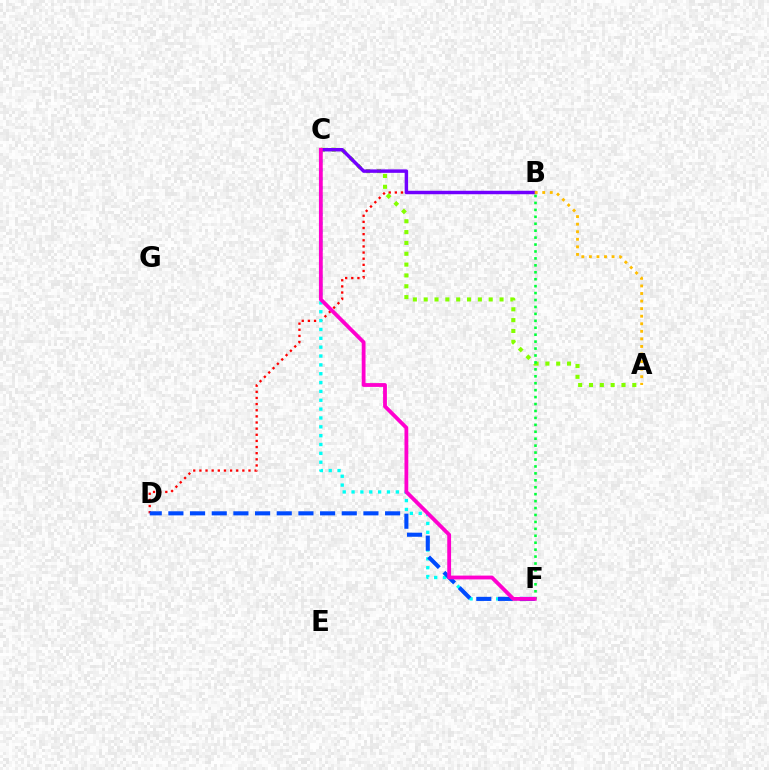{('B', 'D'): [{'color': '#ff0000', 'line_style': 'dotted', 'thickness': 1.67}], ('C', 'F'): [{'color': '#00fff6', 'line_style': 'dotted', 'thickness': 2.4}, {'color': '#ff00cf', 'line_style': 'solid', 'thickness': 2.75}], ('A', 'C'): [{'color': '#84ff00', 'line_style': 'dotted', 'thickness': 2.94}], ('D', 'F'): [{'color': '#004bff', 'line_style': 'dashed', 'thickness': 2.94}], ('B', 'C'): [{'color': '#7200ff', 'line_style': 'solid', 'thickness': 2.49}], ('B', 'F'): [{'color': '#00ff39', 'line_style': 'dotted', 'thickness': 1.88}], ('A', 'B'): [{'color': '#ffbd00', 'line_style': 'dotted', 'thickness': 2.05}]}